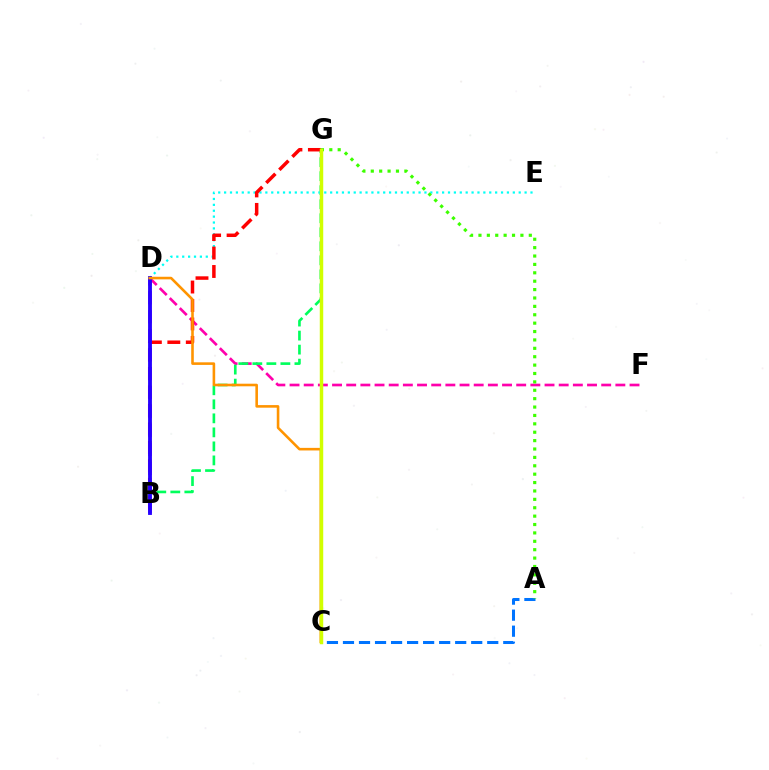{('D', 'F'): [{'color': '#ff00ac', 'line_style': 'dashed', 'thickness': 1.92}], ('B', 'G'): [{'color': '#00ff5c', 'line_style': 'dashed', 'thickness': 1.91}, {'color': '#ff0000', 'line_style': 'dashed', 'thickness': 2.51}], ('D', 'E'): [{'color': '#00fff6', 'line_style': 'dotted', 'thickness': 1.6}], ('B', 'D'): [{'color': '#b900ff', 'line_style': 'dashed', 'thickness': 2.58}, {'color': '#2500ff', 'line_style': 'solid', 'thickness': 2.77}], ('C', 'D'): [{'color': '#ff9400', 'line_style': 'solid', 'thickness': 1.87}], ('A', 'C'): [{'color': '#0074ff', 'line_style': 'dashed', 'thickness': 2.18}], ('A', 'G'): [{'color': '#3dff00', 'line_style': 'dotted', 'thickness': 2.28}], ('C', 'G'): [{'color': '#d1ff00', 'line_style': 'solid', 'thickness': 2.49}]}